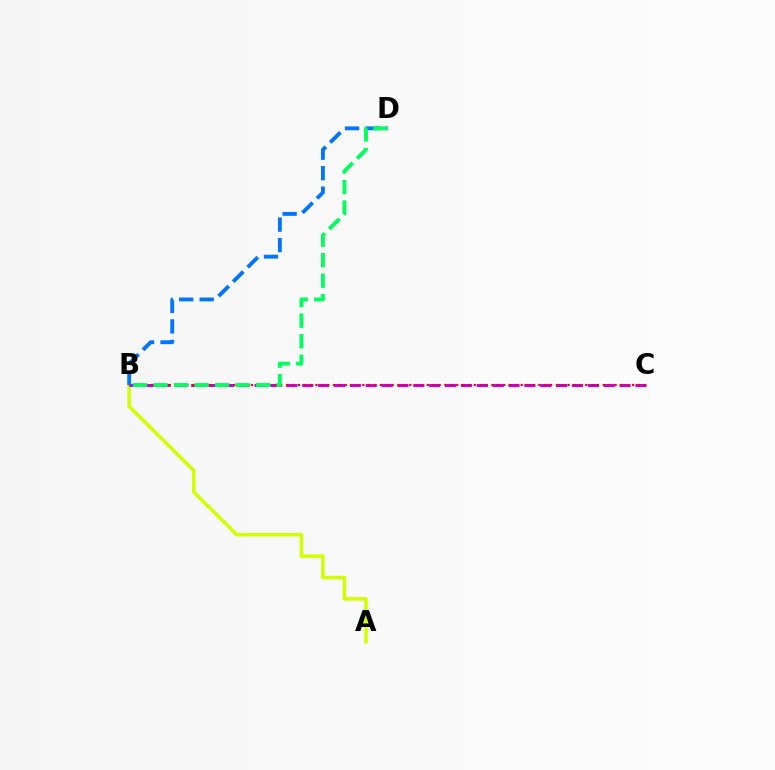{('A', 'B'): [{'color': '#d1ff00', 'line_style': 'solid', 'thickness': 2.55}], ('B', 'C'): [{'color': '#b900ff', 'line_style': 'dashed', 'thickness': 2.16}, {'color': '#ff0000', 'line_style': 'dotted', 'thickness': 1.59}], ('B', 'D'): [{'color': '#0074ff', 'line_style': 'dashed', 'thickness': 2.78}, {'color': '#00ff5c', 'line_style': 'dashed', 'thickness': 2.79}]}